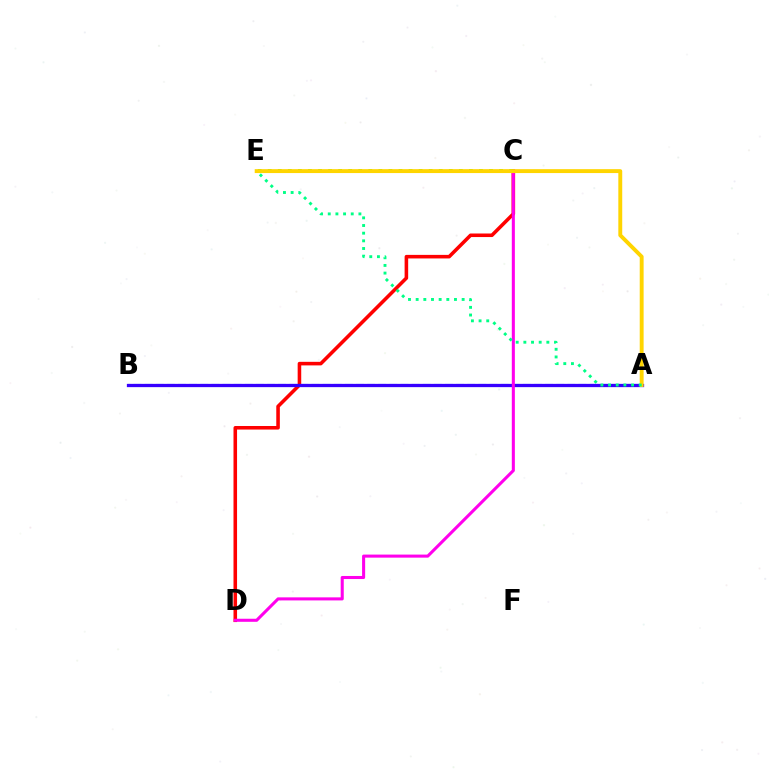{('A', 'B'): [{'color': '#009eff', 'line_style': 'dashed', 'thickness': 1.51}, {'color': '#3700ff', 'line_style': 'solid', 'thickness': 2.36}], ('C', 'D'): [{'color': '#ff0000', 'line_style': 'solid', 'thickness': 2.57}, {'color': '#ff00ed', 'line_style': 'solid', 'thickness': 2.2}], ('C', 'E'): [{'color': '#4fff00', 'line_style': 'dotted', 'thickness': 2.73}], ('A', 'E'): [{'color': '#ffd500', 'line_style': 'solid', 'thickness': 2.81}, {'color': '#00ff86', 'line_style': 'dotted', 'thickness': 2.08}]}